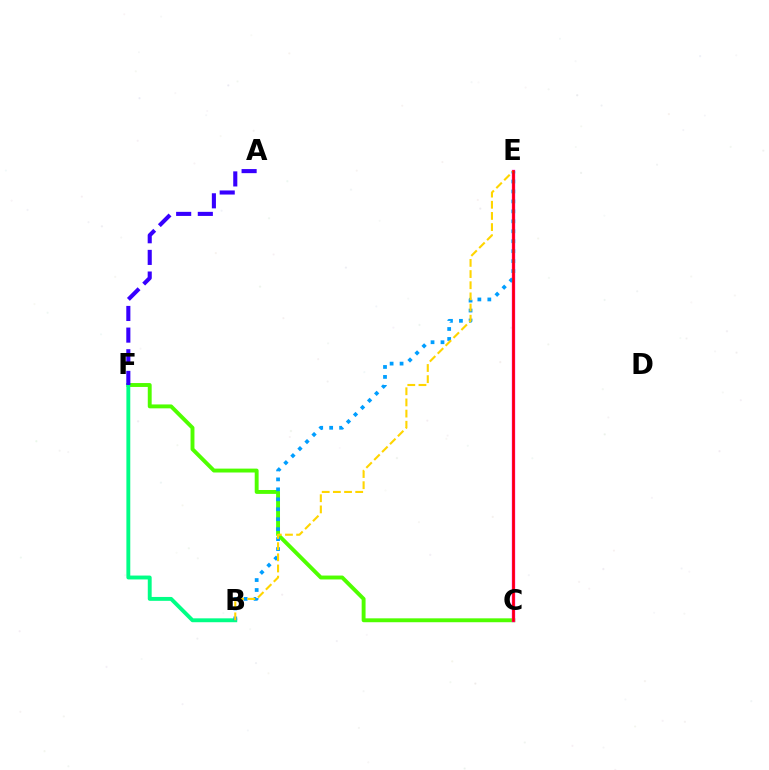{('C', 'F'): [{'color': '#4fff00', 'line_style': 'solid', 'thickness': 2.8}], ('C', 'E'): [{'color': '#ff00ed', 'line_style': 'solid', 'thickness': 2.4}, {'color': '#ff0000', 'line_style': 'solid', 'thickness': 1.8}], ('B', 'F'): [{'color': '#00ff86', 'line_style': 'solid', 'thickness': 2.79}], ('A', 'F'): [{'color': '#3700ff', 'line_style': 'dashed', 'thickness': 2.94}], ('B', 'E'): [{'color': '#009eff', 'line_style': 'dotted', 'thickness': 2.71}, {'color': '#ffd500', 'line_style': 'dashed', 'thickness': 1.52}]}